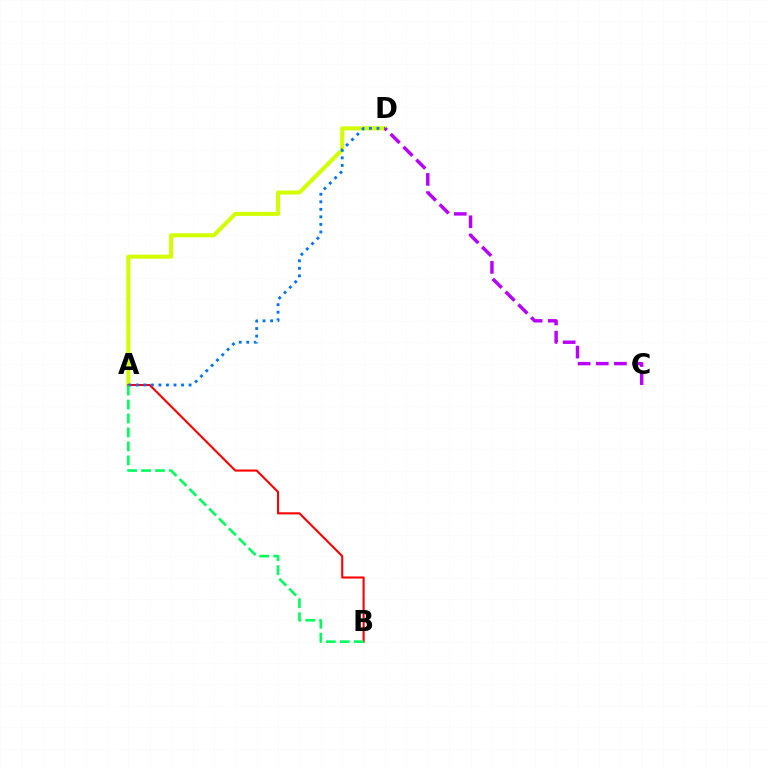{('A', 'D'): [{'color': '#d1ff00', 'line_style': 'solid', 'thickness': 2.91}, {'color': '#0074ff', 'line_style': 'dotted', 'thickness': 2.05}], ('A', 'B'): [{'color': '#ff0000', 'line_style': 'solid', 'thickness': 1.5}, {'color': '#00ff5c', 'line_style': 'dashed', 'thickness': 1.9}], ('C', 'D'): [{'color': '#b900ff', 'line_style': 'dashed', 'thickness': 2.47}]}